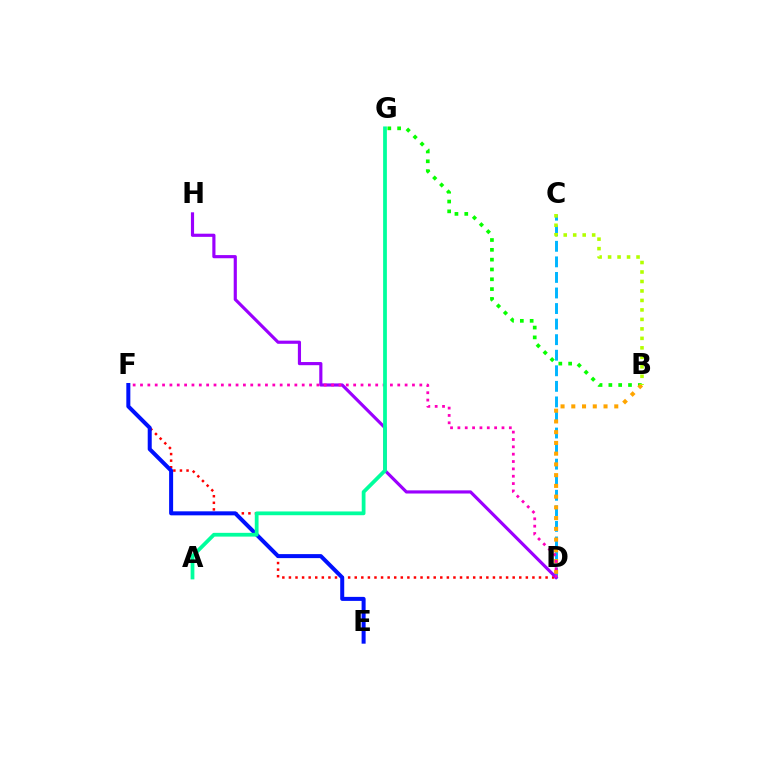{('C', 'D'): [{'color': '#00b5ff', 'line_style': 'dashed', 'thickness': 2.11}], ('B', 'G'): [{'color': '#08ff00', 'line_style': 'dotted', 'thickness': 2.67}], ('D', 'F'): [{'color': '#ff0000', 'line_style': 'dotted', 'thickness': 1.79}, {'color': '#ff00bd', 'line_style': 'dotted', 'thickness': 2.0}], ('E', 'F'): [{'color': '#0010ff', 'line_style': 'solid', 'thickness': 2.89}], ('B', 'D'): [{'color': '#ffa500', 'line_style': 'dotted', 'thickness': 2.92}], ('D', 'H'): [{'color': '#9b00ff', 'line_style': 'solid', 'thickness': 2.27}], ('A', 'G'): [{'color': '#00ff9d', 'line_style': 'solid', 'thickness': 2.71}], ('B', 'C'): [{'color': '#b3ff00', 'line_style': 'dotted', 'thickness': 2.58}]}